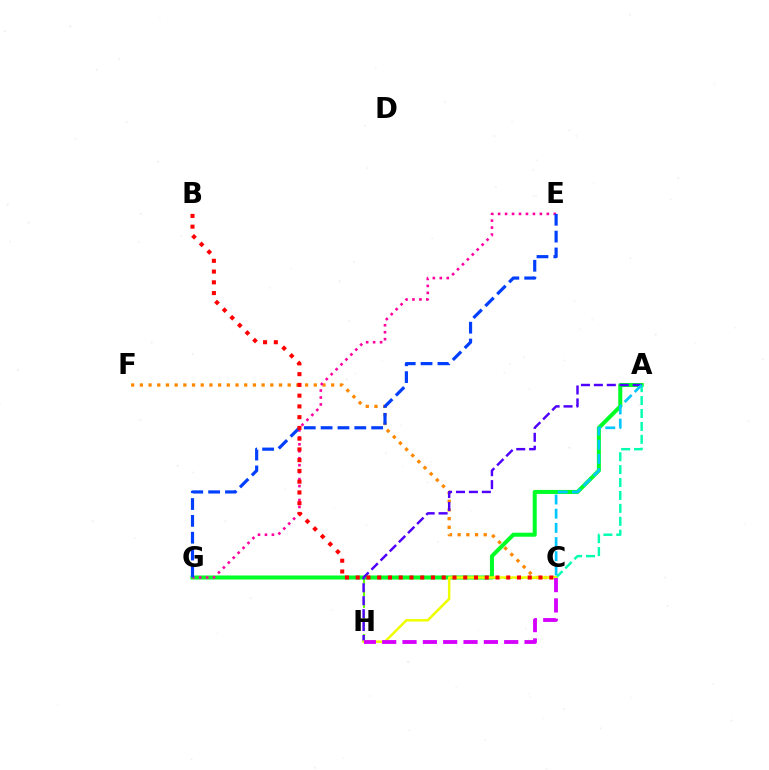{('C', 'H'): [{'color': '#66ff00', 'line_style': 'dashed', 'thickness': 1.54}, {'color': '#eeff00', 'line_style': 'solid', 'thickness': 1.8}, {'color': '#d600ff', 'line_style': 'dashed', 'thickness': 2.76}], ('A', 'G'): [{'color': '#00ff27', 'line_style': 'solid', 'thickness': 2.9}], ('C', 'F'): [{'color': '#ff8800', 'line_style': 'dotted', 'thickness': 2.36}], ('A', 'C'): [{'color': '#00ffaf', 'line_style': 'dashed', 'thickness': 1.75}, {'color': '#00c7ff', 'line_style': 'dashed', 'thickness': 1.93}], ('E', 'G'): [{'color': '#ff00a0', 'line_style': 'dotted', 'thickness': 1.89}, {'color': '#003fff', 'line_style': 'dashed', 'thickness': 2.29}], ('A', 'H'): [{'color': '#4f00ff', 'line_style': 'dashed', 'thickness': 1.76}], ('B', 'C'): [{'color': '#ff0000', 'line_style': 'dotted', 'thickness': 2.92}]}